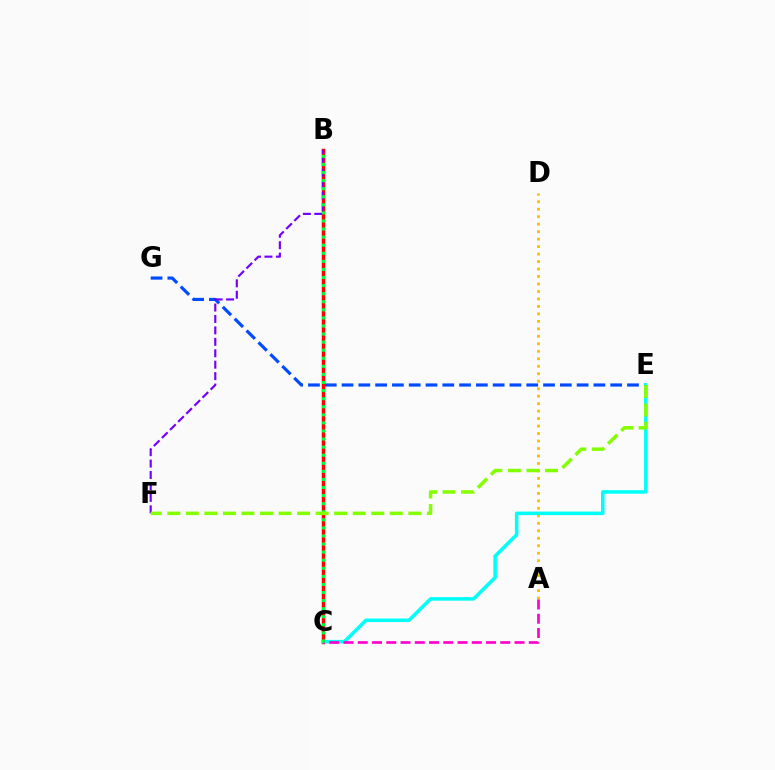{('E', 'G'): [{'color': '#004bff', 'line_style': 'dashed', 'thickness': 2.28}], ('B', 'C'): [{'color': '#ff0000', 'line_style': 'solid', 'thickness': 2.51}, {'color': '#00ff39', 'line_style': 'dotted', 'thickness': 2.19}], ('A', 'D'): [{'color': '#ffbd00', 'line_style': 'dotted', 'thickness': 2.03}], ('B', 'F'): [{'color': '#7200ff', 'line_style': 'dashed', 'thickness': 1.55}], ('C', 'E'): [{'color': '#00fff6', 'line_style': 'solid', 'thickness': 2.55}], ('A', 'C'): [{'color': '#ff00cf', 'line_style': 'dashed', 'thickness': 1.94}], ('E', 'F'): [{'color': '#84ff00', 'line_style': 'dashed', 'thickness': 2.52}]}